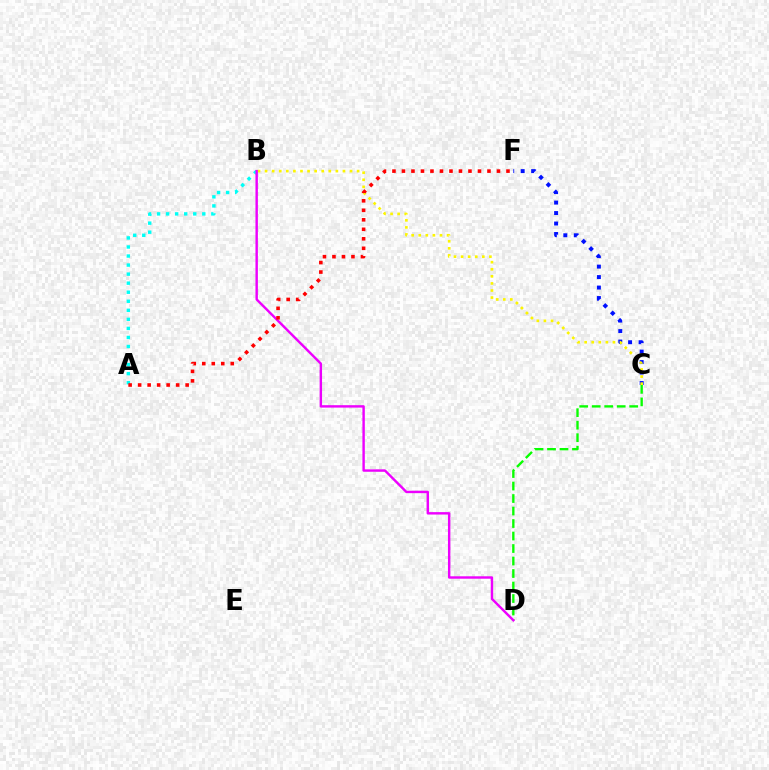{('C', 'D'): [{'color': '#08ff00', 'line_style': 'dashed', 'thickness': 1.7}], ('A', 'B'): [{'color': '#00fff6', 'line_style': 'dotted', 'thickness': 2.46}], ('C', 'F'): [{'color': '#0010ff', 'line_style': 'dotted', 'thickness': 2.85}], ('B', 'C'): [{'color': '#fcf500', 'line_style': 'dotted', 'thickness': 1.92}], ('B', 'D'): [{'color': '#ee00ff', 'line_style': 'solid', 'thickness': 1.74}], ('A', 'F'): [{'color': '#ff0000', 'line_style': 'dotted', 'thickness': 2.58}]}